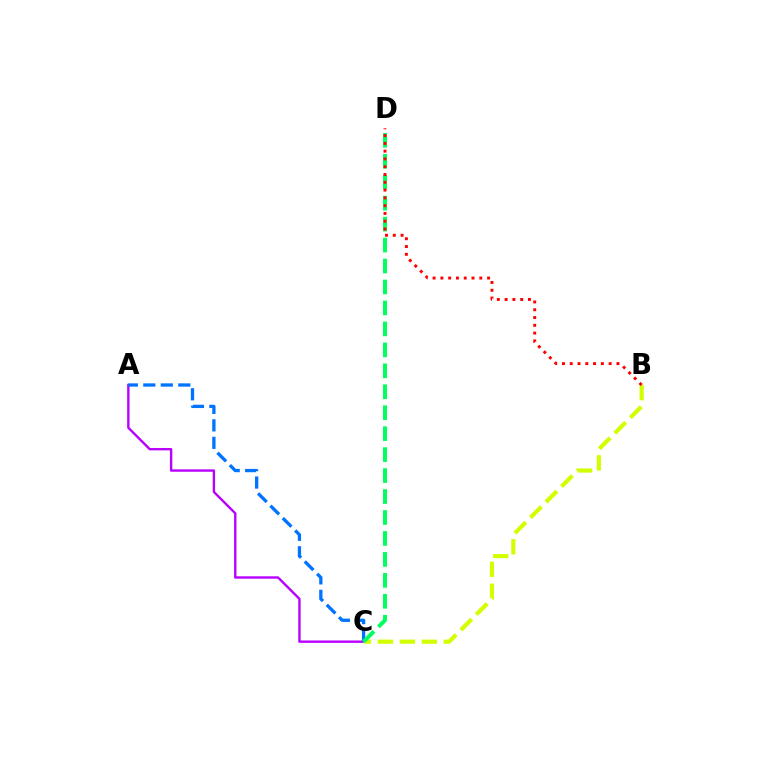{('A', 'C'): [{'color': '#b900ff', 'line_style': 'solid', 'thickness': 1.71}, {'color': '#0074ff', 'line_style': 'dashed', 'thickness': 2.38}], ('B', 'C'): [{'color': '#d1ff00', 'line_style': 'dashed', 'thickness': 2.99}], ('C', 'D'): [{'color': '#00ff5c', 'line_style': 'dashed', 'thickness': 2.85}], ('B', 'D'): [{'color': '#ff0000', 'line_style': 'dotted', 'thickness': 2.11}]}